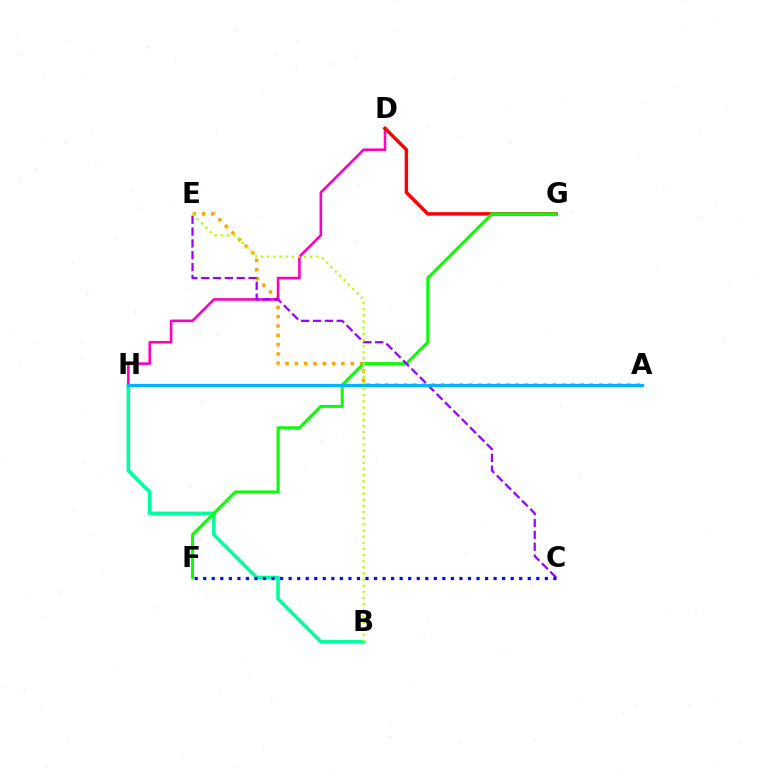{('A', 'E'): [{'color': '#ffa500', 'line_style': 'dotted', 'thickness': 2.53}], ('B', 'H'): [{'color': '#00ff9d', 'line_style': 'solid', 'thickness': 2.58}], ('D', 'H'): [{'color': '#ff00bd', 'line_style': 'solid', 'thickness': 1.87}], ('D', 'G'): [{'color': '#ff0000', 'line_style': 'solid', 'thickness': 2.47}], ('F', 'G'): [{'color': '#08ff00', 'line_style': 'solid', 'thickness': 2.15}], ('C', 'E'): [{'color': '#9b00ff', 'line_style': 'dashed', 'thickness': 1.61}], ('A', 'H'): [{'color': '#00b5ff', 'line_style': 'solid', 'thickness': 2.34}], ('C', 'F'): [{'color': '#0010ff', 'line_style': 'dotted', 'thickness': 2.32}], ('B', 'E'): [{'color': '#b3ff00', 'line_style': 'dotted', 'thickness': 1.67}]}